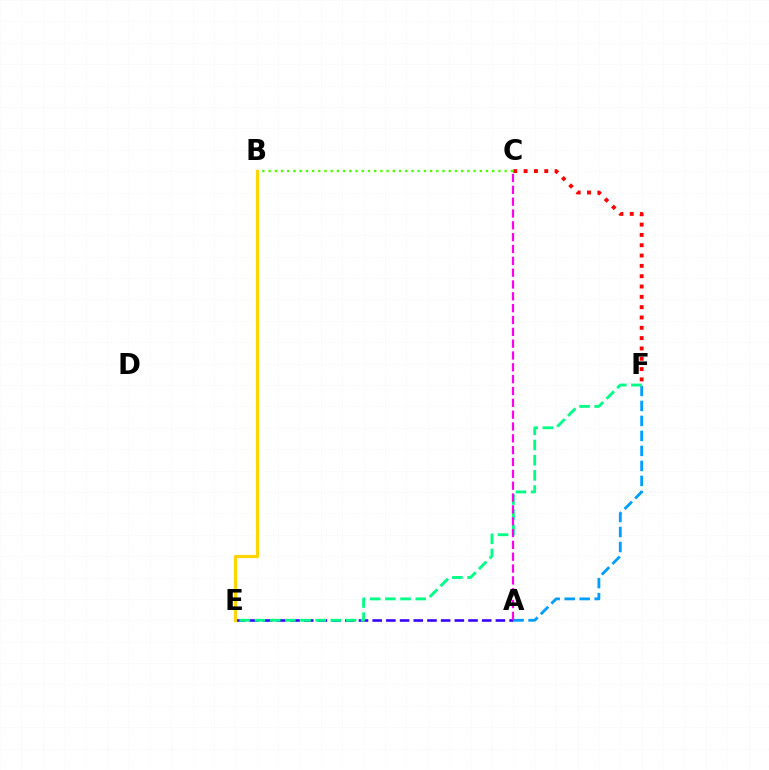{('B', 'C'): [{'color': '#4fff00', 'line_style': 'dotted', 'thickness': 1.69}], ('C', 'F'): [{'color': '#ff0000', 'line_style': 'dotted', 'thickness': 2.8}], ('A', 'E'): [{'color': '#3700ff', 'line_style': 'dashed', 'thickness': 1.86}], ('A', 'F'): [{'color': '#009eff', 'line_style': 'dashed', 'thickness': 2.04}], ('B', 'E'): [{'color': '#ffd500', 'line_style': 'solid', 'thickness': 2.31}], ('E', 'F'): [{'color': '#00ff86', 'line_style': 'dashed', 'thickness': 2.06}], ('A', 'C'): [{'color': '#ff00ed', 'line_style': 'dashed', 'thickness': 1.61}]}